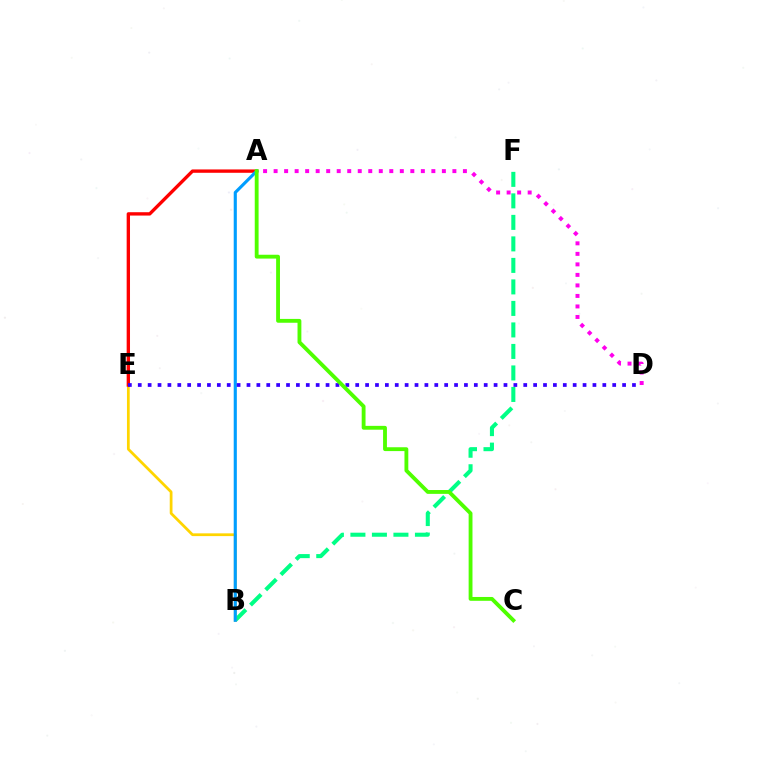{('B', 'F'): [{'color': '#00ff86', 'line_style': 'dashed', 'thickness': 2.92}], ('B', 'E'): [{'color': '#ffd500', 'line_style': 'solid', 'thickness': 1.98}], ('A', 'E'): [{'color': '#ff0000', 'line_style': 'solid', 'thickness': 2.41}], ('A', 'B'): [{'color': '#009eff', 'line_style': 'solid', 'thickness': 2.25}], ('D', 'E'): [{'color': '#3700ff', 'line_style': 'dotted', 'thickness': 2.69}], ('A', 'C'): [{'color': '#4fff00', 'line_style': 'solid', 'thickness': 2.76}], ('A', 'D'): [{'color': '#ff00ed', 'line_style': 'dotted', 'thickness': 2.86}]}